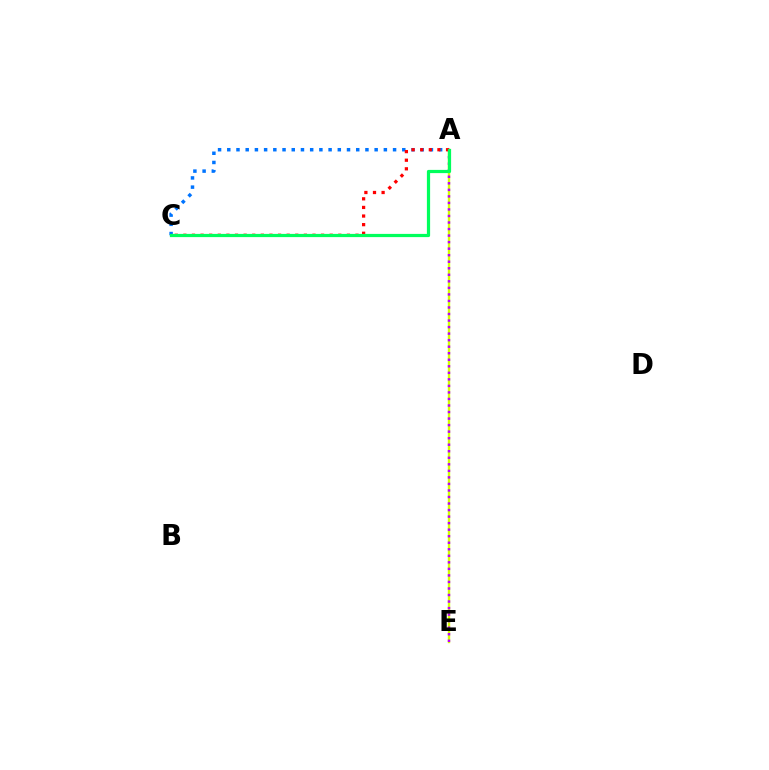{('A', 'C'): [{'color': '#0074ff', 'line_style': 'dotted', 'thickness': 2.5}, {'color': '#ff0000', 'line_style': 'dotted', 'thickness': 2.34}, {'color': '#00ff5c', 'line_style': 'solid', 'thickness': 2.32}], ('A', 'E'): [{'color': '#d1ff00', 'line_style': 'solid', 'thickness': 1.72}, {'color': '#b900ff', 'line_style': 'dotted', 'thickness': 1.78}]}